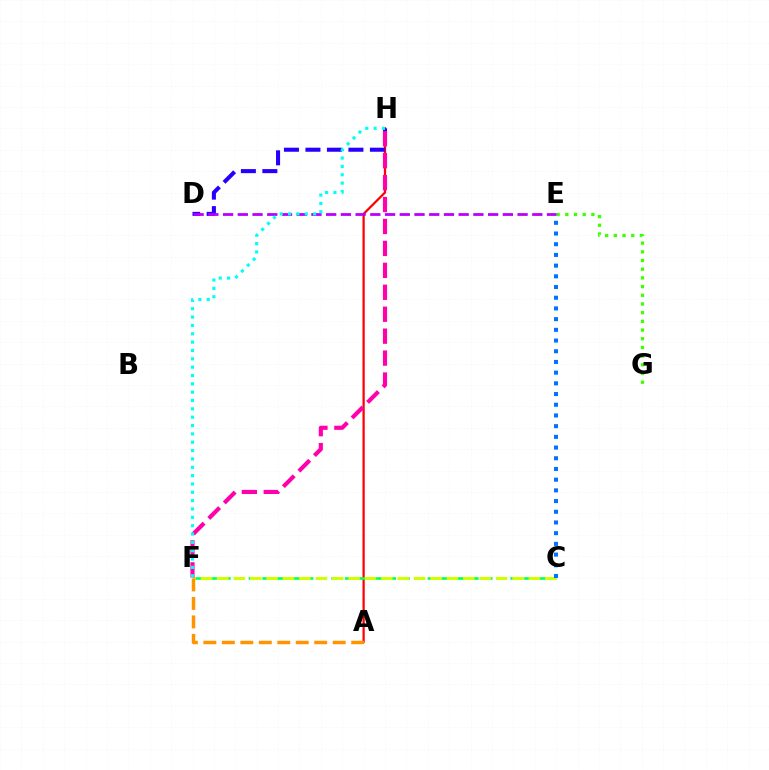{('A', 'H'): [{'color': '#ff0000', 'line_style': 'solid', 'thickness': 1.62}], ('E', 'G'): [{'color': '#3dff00', 'line_style': 'dotted', 'thickness': 2.36}], ('D', 'H'): [{'color': '#2500ff', 'line_style': 'dashed', 'thickness': 2.92}], ('C', 'F'): [{'color': '#00ff5c', 'line_style': 'dashed', 'thickness': 1.87}, {'color': '#d1ff00', 'line_style': 'dashed', 'thickness': 2.23}], ('D', 'E'): [{'color': '#b900ff', 'line_style': 'dashed', 'thickness': 2.0}], ('F', 'H'): [{'color': '#ff00ac', 'line_style': 'dashed', 'thickness': 2.98}, {'color': '#00fff6', 'line_style': 'dotted', 'thickness': 2.27}], ('C', 'E'): [{'color': '#0074ff', 'line_style': 'dotted', 'thickness': 2.91}], ('A', 'F'): [{'color': '#ff9400', 'line_style': 'dashed', 'thickness': 2.51}]}